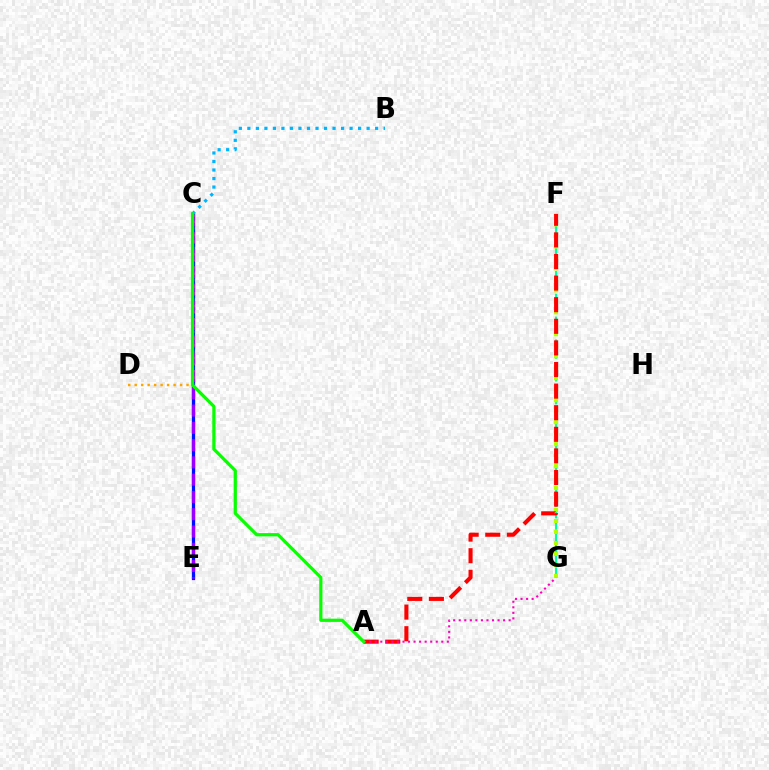{('C', 'E'): [{'color': '#0010ff', 'line_style': 'solid', 'thickness': 2.36}, {'color': '#9b00ff', 'line_style': 'dashed', 'thickness': 2.35}], ('F', 'G'): [{'color': '#00ff9d', 'line_style': 'dashed', 'thickness': 1.55}, {'color': '#b3ff00', 'line_style': 'dotted', 'thickness': 2.98}], ('A', 'F'): [{'color': '#ff0000', 'line_style': 'dashed', 'thickness': 2.93}], ('A', 'G'): [{'color': '#ff00bd', 'line_style': 'dotted', 'thickness': 1.51}], ('B', 'C'): [{'color': '#00b5ff', 'line_style': 'dotted', 'thickness': 2.31}], ('C', 'D'): [{'color': '#ffa500', 'line_style': 'dotted', 'thickness': 1.76}], ('A', 'C'): [{'color': '#08ff00', 'line_style': 'solid', 'thickness': 2.32}]}